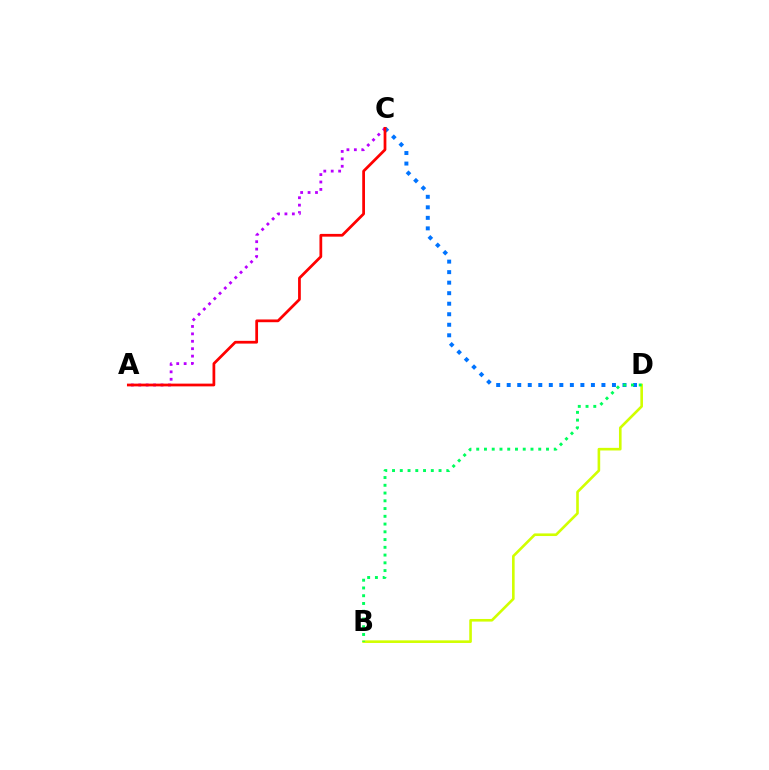{('C', 'D'): [{'color': '#0074ff', 'line_style': 'dotted', 'thickness': 2.86}], ('B', 'D'): [{'color': '#d1ff00', 'line_style': 'solid', 'thickness': 1.89}, {'color': '#00ff5c', 'line_style': 'dotted', 'thickness': 2.11}], ('A', 'C'): [{'color': '#b900ff', 'line_style': 'dotted', 'thickness': 2.02}, {'color': '#ff0000', 'line_style': 'solid', 'thickness': 1.98}]}